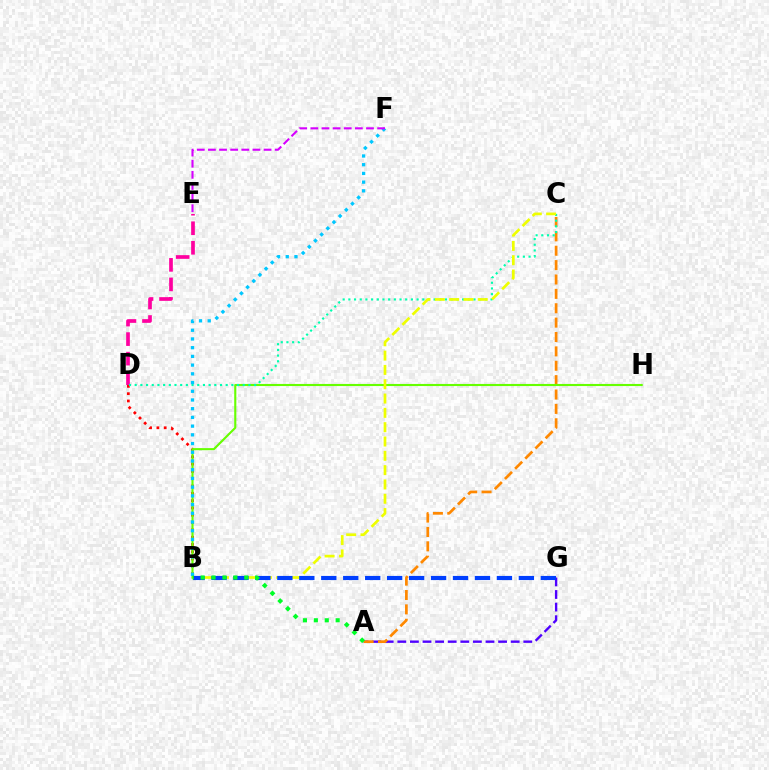{('B', 'D'): [{'color': '#ff0000', 'line_style': 'dotted', 'thickness': 1.98}], ('A', 'G'): [{'color': '#4f00ff', 'line_style': 'dashed', 'thickness': 1.71}], ('A', 'C'): [{'color': '#ff8800', 'line_style': 'dashed', 'thickness': 1.95}], ('D', 'E'): [{'color': '#ff00a0', 'line_style': 'dashed', 'thickness': 2.65}], ('B', 'H'): [{'color': '#66ff00', 'line_style': 'solid', 'thickness': 1.52}], ('C', 'D'): [{'color': '#00ffaf', 'line_style': 'dotted', 'thickness': 1.55}], ('B', 'C'): [{'color': '#eeff00', 'line_style': 'dashed', 'thickness': 1.94}], ('B', 'F'): [{'color': '#00c7ff', 'line_style': 'dotted', 'thickness': 2.37}], ('B', 'G'): [{'color': '#003fff', 'line_style': 'dashed', 'thickness': 2.98}], ('E', 'F'): [{'color': '#d600ff', 'line_style': 'dashed', 'thickness': 1.51}], ('A', 'B'): [{'color': '#00ff27', 'line_style': 'dotted', 'thickness': 2.96}]}